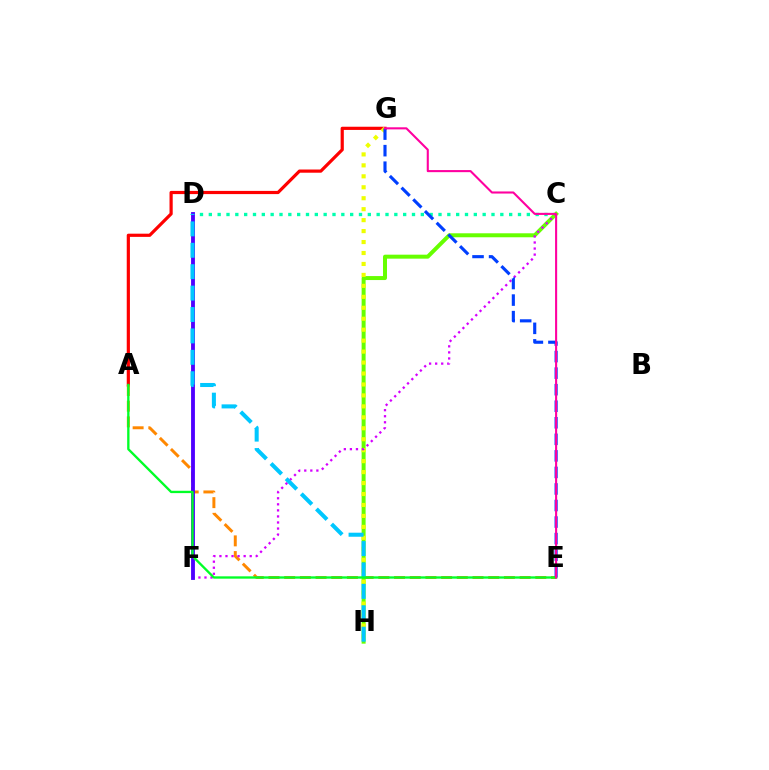{('A', 'G'): [{'color': '#ff0000', 'line_style': 'solid', 'thickness': 2.3}], ('C', 'D'): [{'color': '#00ffaf', 'line_style': 'dotted', 'thickness': 2.4}], ('A', 'E'): [{'color': '#ff8800', 'line_style': 'dashed', 'thickness': 2.13}, {'color': '#00ff27', 'line_style': 'solid', 'thickness': 1.68}], ('C', 'H'): [{'color': '#66ff00', 'line_style': 'solid', 'thickness': 2.87}], ('G', 'H'): [{'color': '#eeff00', 'line_style': 'dotted', 'thickness': 2.98}], ('C', 'F'): [{'color': '#d600ff', 'line_style': 'dotted', 'thickness': 1.65}], ('D', 'F'): [{'color': '#4f00ff', 'line_style': 'solid', 'thickness': 2.77}], ('D', 'H'): [{'color': '#00c7ff', 'line_style': 'dashed', 'thickness': 2.91}], ('E', 'G'): [{'color': '#003fff', 'line_style': 'dashed', 'thickness': 2.25}, {'color': '#ff00a0', 'line_style': 'solid', 'thickness': 1.51}]}